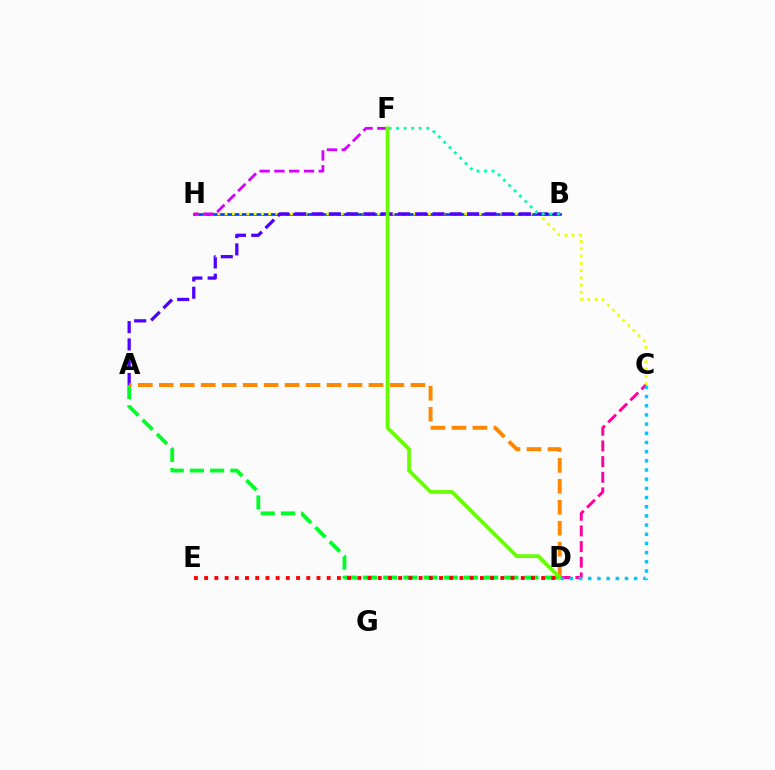{('B', 'H'): [{'color': '#003fff', 'line_style': 'solid', 'thickness': 1.94}], ('C', 'H'): [{'color': '#eeff00', 'line_style': 'dotted', 'thickness': 1.97}], ('A', 'D'): [{'color': '#00ff27', 'line_style': 'dashed', 'thickness': 2.74}, {'color': '#ff8800', 'line_style': 'dashed', 'thickness': 2.85}], ('A', 'B'): [{'color': '#4f00ff', 'line_style': 'dashed', 'thickness': 2.35}], ('B', 'F'): [{'color': '#00ffaf', 'line_style': 'dotted', 'thickness': 2.05}], ('C', 'D'): [{'color': '#ff00a0', 'line_style': 'dashed', 'thickness': 2.13}, {'color': '#00c7ff', 'line_style': 'dotted', 'thickness': 2.49}], ('D', 'E'): [{'color': '#ff0000', 'line_style': 'dotted', 'thickness': 2.77}], ('F', 'H'): [{'color': '#d600ff', 'line_style': 'dashed', 'thickness': 2.01}], ('D', 'F'): [{'color': '#66ff00', 'line_style': 'solid', 'thickness': 2.67}]}